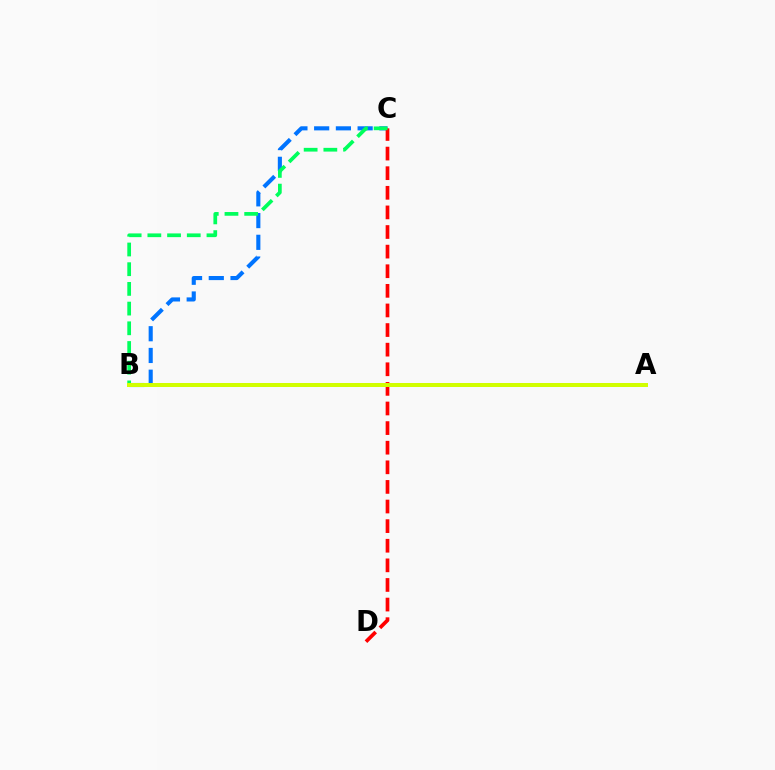{('A', 'B'): [{'color': '#b900ff', 'line_style': 'dotted', 'thickness': 2.79}, {'color': '#d1ff00', 'line_style': 'solid', 'thickness': 2.87}], ('B', 'C'): [{'color': '#0074ff', 'line_style': 'dashed', 'thickness': 2.95}, {'color': '#00ff5c', 'line_style': 'dashed', 'thickness': 2.68}], ('C', 'D'): [{'color': '#ff0000', 'line_style': 'dashed', 'thickness': 2.66}]}